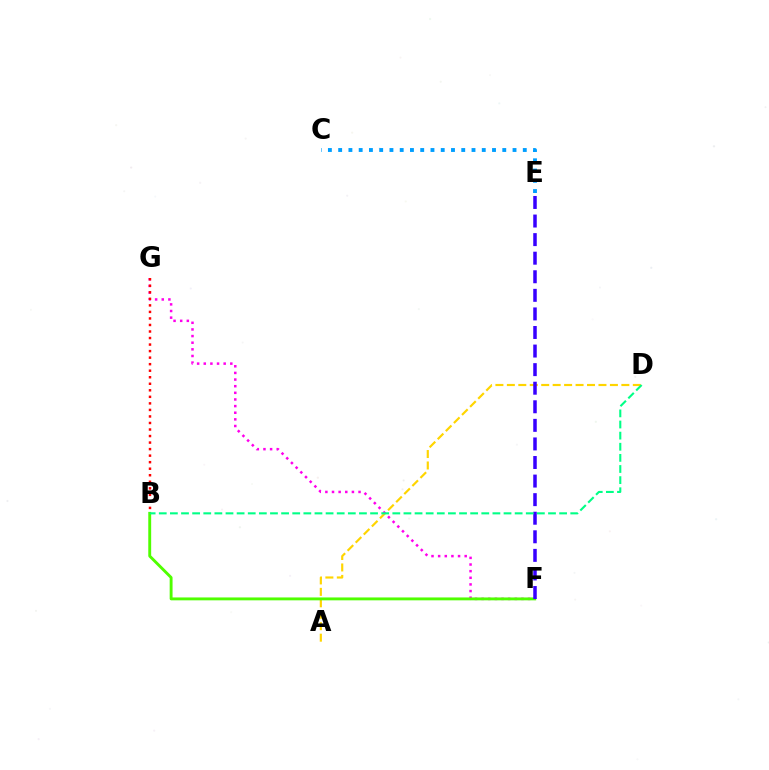{('A', 'D'): [{'color': '#ffd500', 'line_style': 'dashed', 'thickness': 1.56}], ('F', 'G'): [{'color': '#ff00ed', 'line_style': 'dotted', 'thickness': 1.8}], ('C', 'E'): [{'color': '#009eff', 'line_style': 'dotted', 'thickness': 2.79}], ('B', 'G'): [{'color': '#ff0000', 'line_style': 'dotted', 'thickness': 1.78}], ('B', 'F'): [{'color': '#4fff00', 'line_style': 'solid', 'thickness': 2.08}], ('E', 'F'): [{'color': '#3700ff', 'line_style': 'dashed', 'thickness': 2.52}], ('B', 'D'): [{'color': '#00ff86', 'line_style': 'dashed', 'thickness': 1.51}]}